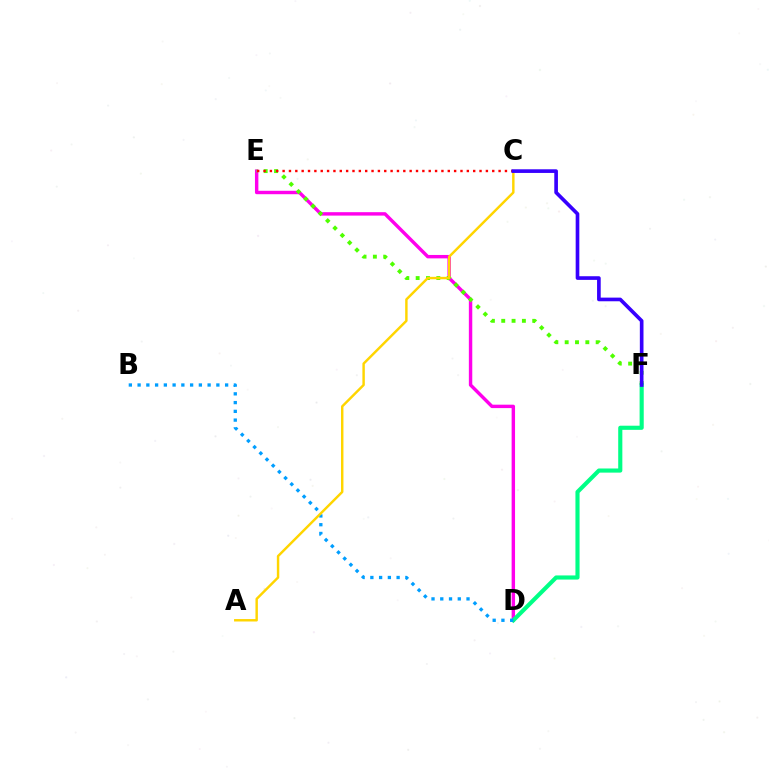{('D', 'E'): [{'color': '#ff00ed', 'line_style': 'solid', 'thickness': 2.46}], ('E', 'F'): [{'color': '#4fff00', 'line_style': 'dotted', 'thickness': 2.81}], ('C', 'E'): [{'color': '#ff0000', 'line_style': 'dotted', 'thickness': 1.73}], ('D', 'F'): [{'color': '#00ff86', 'line_style': 'solid', 'thickness': 2.97}], ('B', 'D'): [{'color': '#009eff', 'line_style': 'dotted', 'thickness': 2.38}], ('A', 'C'): [{'color': '#ffd500', 'line_style': 'solid', 'thickness': 1.76}], ('C', 'F'): [{'color': '#3700ff', 'line_style': 'solid', 'thickness': 2.63}]}